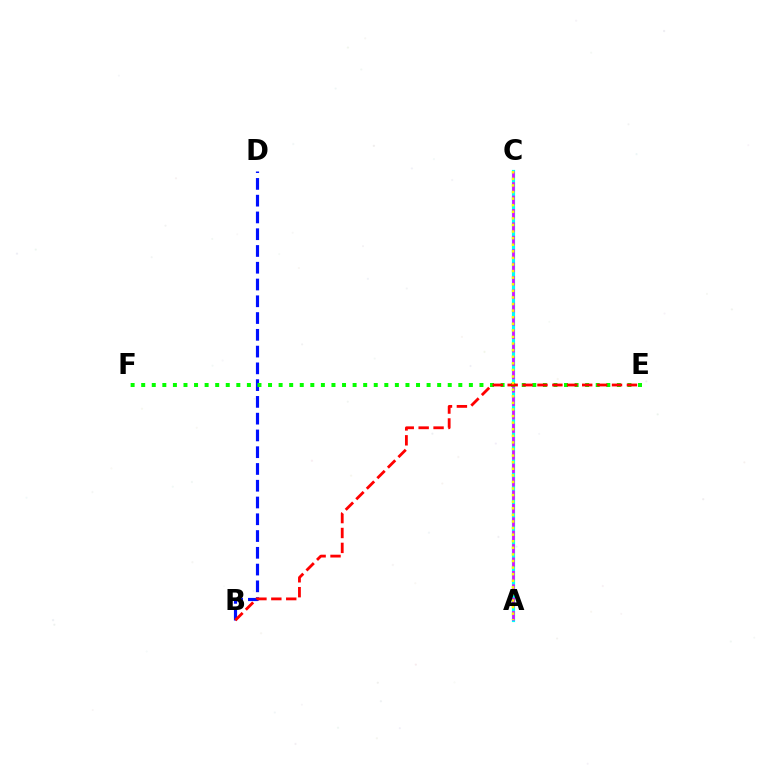{('A', 'C'): [{'color': '#00fff6', 'line_style': 'solid', 'thickness': 2.3}, {'color': '#ee00ff', 'line_style': 'dashed', 'thickness': 1.82}, {'color': '#fcf500', 'line_style': 'dotted', 'thickness': 1.79}], ('B', 'D'): [{'color': '#0010ff', 'line_style': 'dashed', 'thickness': 2.28}], ('E', 'F'): [{'color': '#08ff00', 'line_style': 'dotted', 'thickness': 2.87}], ('B', 'E'): [{'color': '#ff0000', 'line_style': 'dashed', 'thickness': 2.03}]}